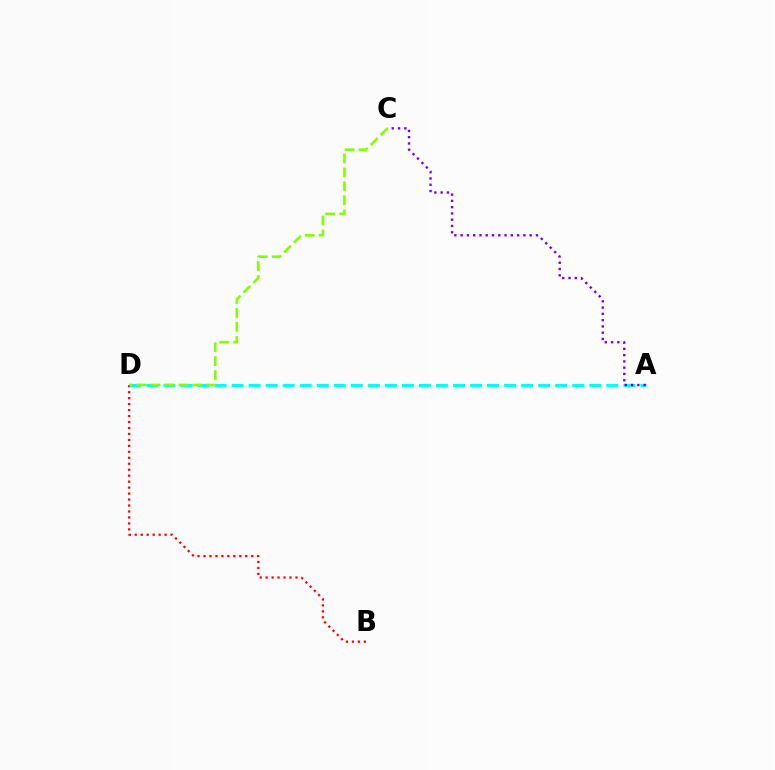{('A', 'D'): [{'color': '#00fff6', 'line_style': 'dashed', 'thickness': 2.31}], ('A', 'C'): [{'color': '#7200ff', 'line_style': 'dotted', 'thickness': 1.71}], ('B', 'D'): [{'color': '#ff0000', 'line_style': 'dotted', 'thickness': 1.62}], ('C', 'D'): [{'color': '#84ff00', 'line_style': 'dashed', 'thickness': 1.89}]}